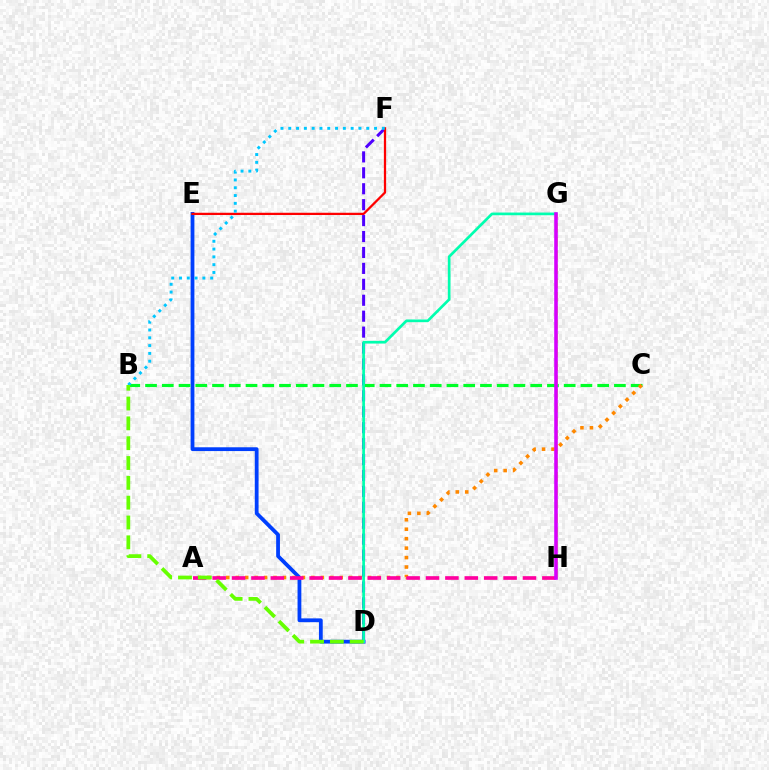{('D', 'E'): [{'color': '#003fff', 'line_style': 'solid', 'thickness': 2.73}], ('D', 'F'): [{'color': '#4f00ff', 'line_style': 'dashed', 'thickness': 2.16}], ('B', 'C'): [{'color': '#00ff27', 'line_style': 'dashed', 'thickness': 2.27}], ('G', 'H'): [{'color': '#eeff00', 'line_style': 'dashed', 'thickness': 1.88}, {'color': '#d600ff', 'line_style': 'solid', 'thickness': 2.57}], ('E', 'F'): [{'color': '#ff0000', 'line_style': 'solid', 'thickness': 1.63}], ('B', 'F'): [{'color': '#00c7ff', 'line_style': 'dotted', 'thickness': 2.12}], ('A', 'C'): [{'color': '#ff8800', 'line_style': 'dotted', 'thickness': 2.57}], ('D', 'G'): [{'color': '#00ffaf', 'line_style': 'solid', 'thickness': 1.93}], ('A', 'H'): [{'color': '#ff00a0', 'line_style': 'dashed', 'thickness': 2.63}], ('B', 'D'): [{'color': '#66ff00', 'line_style': 'dashed', 'thickness': 2.69}]}